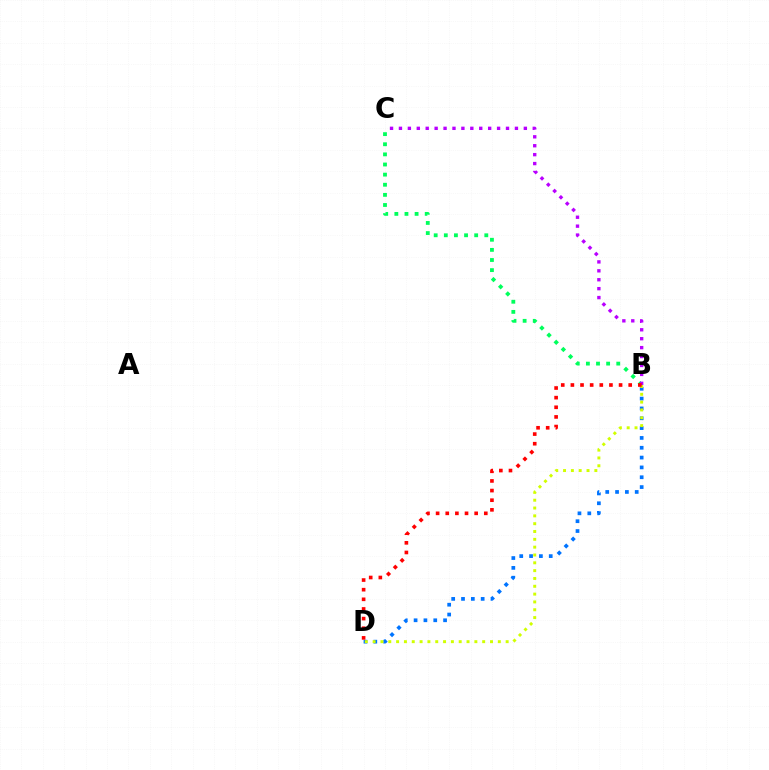{('B', 'D'): [{'color': '#0074ff', 'line_style': 'dotted', 'thickness': 2.67}, {'color': '#d1ff00', 'line_style': 'dotted', 'thickness': 2.13}, {'color': '#ff0000', 'line_style': 'dotted', 'thickness': 2.62}], ('B', 'C'): [{'color': '#00ff5c', 'line_style': 'dotted', 'thickness': 2.75}, {'color': '#b900ff', 'line_style': 'dotted', 'thickness': 2.42}]}